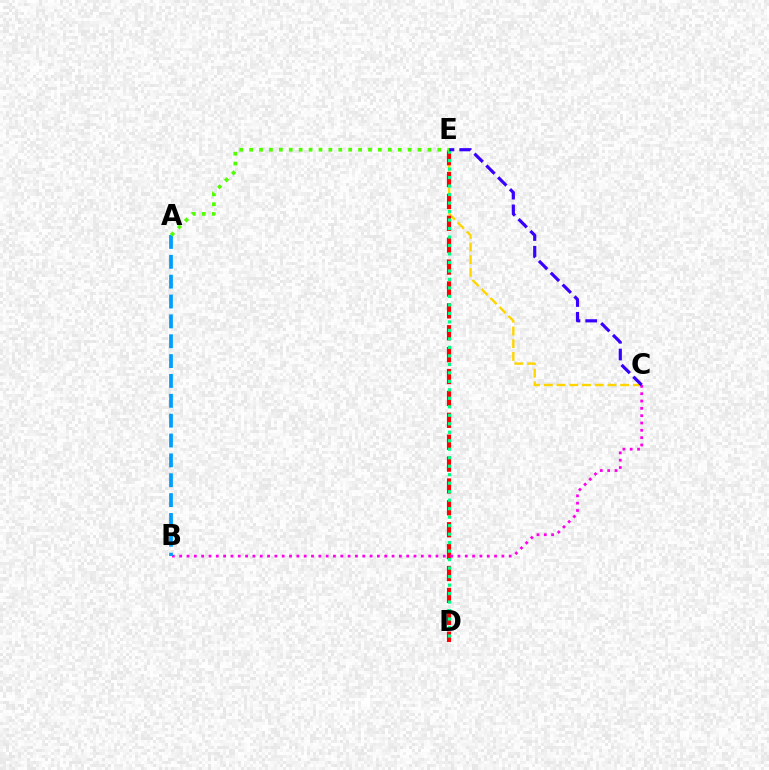{('C', 'E'): [{'color': '#ffd500', 'line_style': 'dashed', 'thickness': 1.73}, {'color': '#3700ff', 'line_style': 'dashed', 'thickness': 2.28}], ('D', 'E'): [{'color': '#ff0000', 'line_style': 'dashed', 'thickness': 2.97}, {'color': '#00ff86', 'line_style': 'dotted', 'thickness': 2.31}], ('B', 'C'): [{'color': '#ff00ed', 'line_style': 'dotted', 'thickness': 1.99}], ('A', 'B'): [{'color': '#009eff', 'line_style': 'dashed', 'thickness': 2.7}], ('A', 'E'): [{'color': '#4fff00', 'line_style': 'dotted', 'thickness': 2.69}]}